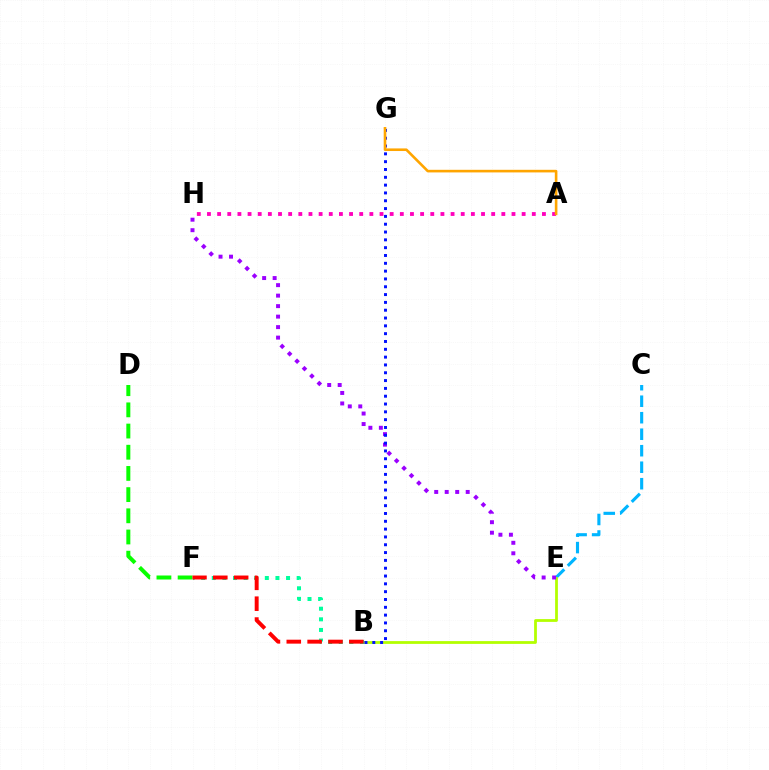{('C', 'E'): [{'color': '#00b5ff', 'line_style': 'dashed', 'thickness': 2.24}], ('A', 'H'): [{'color': '#ff00bd', 'line_style': 'dotted', 'thickness': 2.76}], ('B', 'E'): [{'color': '#b3ff00', 'line_style': 'solid', 'thickness': 2.0}], ('B', 'F'): [{'color': '#00ff9d', 'line_style': 'dotted', 'thickness': 2.88}, {'color': '#ff0000', 'line_style': 'dashed', 'thickness': 2.83}], ('E', 'H'): [{'color': '#9b00ff', 'line_style': 'dotted', 'thickness': 2.85}], ('B', 'G'): [{'color': '#0010ff', 'line_style': 'dotted', 'thickness': 2.12}], ('D', 'F'): [{'color': '#08ff00', 'line_style': 'dashed', 'thickness': 2.88}], ('A', 'G'): [{'color': '#ffa500', 'line_style': 'solid', 'thickness': 1.88}]}